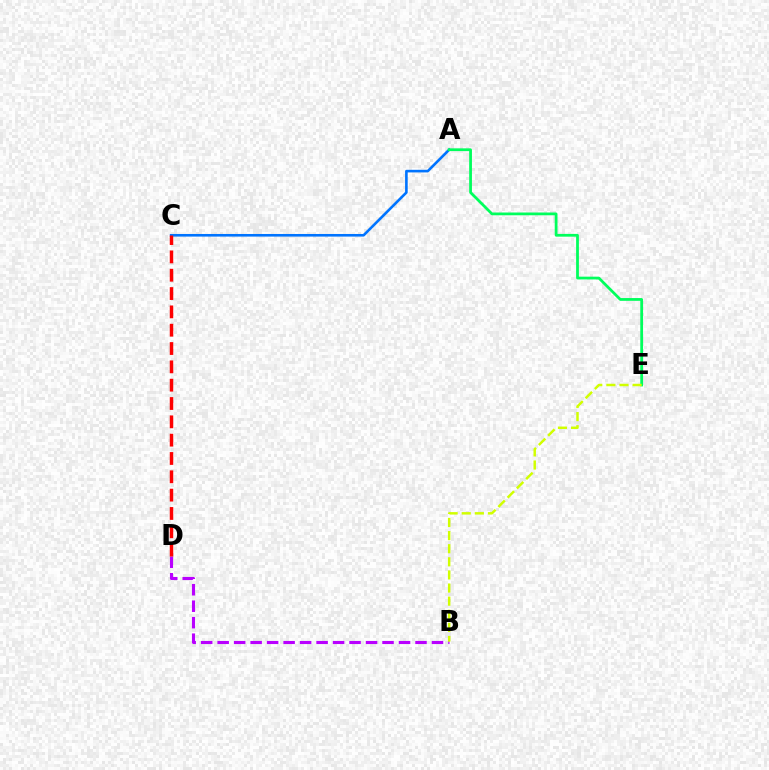{('B', 'D'): [{'color': '#b900ff', 'line_style': 'dashed', 'thickness': 2.24}], ('A', 'C'): [{'color': '#0074ff', 'line_style': 'solid', 'thickness': 1.88}], ('C', 'D'): [{'color': '#ff0000', 'line_style': 'dashed', 'thickness': 2.49}], ('A', 'E'): [{'color': '#00ff5c', 'line_style': 'solid', 'thickness': 1.99}], ('B', 'E'): [{'color': '#d1ff00', 'line_style': 'dashed', 'thickness': 1.78}]}